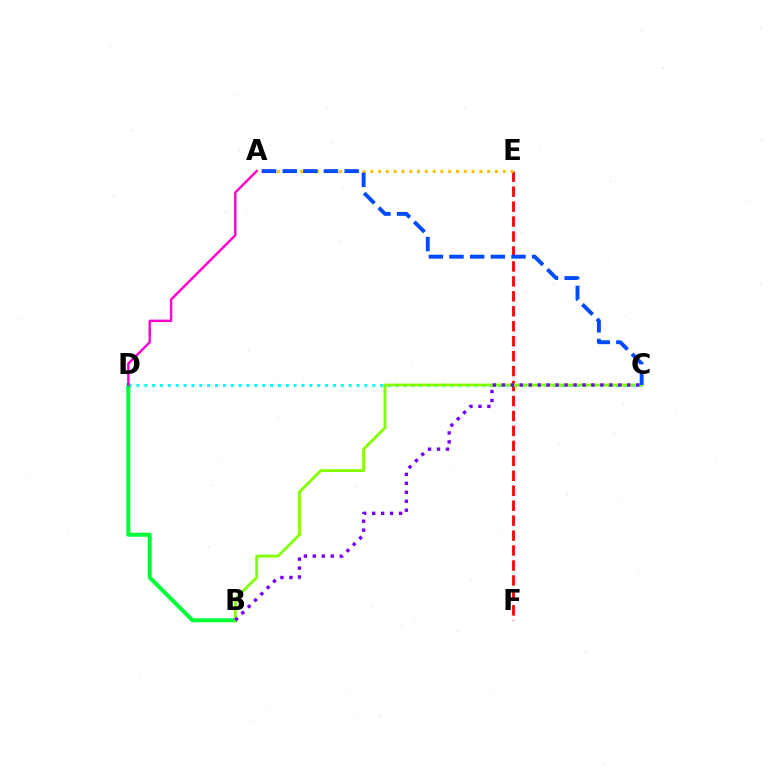{('C', 'D'): [{'color': '#00fff6', 'line_style': 'dotted', 'thickness': 2.14}], ('B', 'D'): [{'color': '#00ff39', 'line_style': 'solid', 'thickness': 2.88}], ('E', 'F'): [{'color': '#ff0000', 'line_style': 'dashed', 'thickness': 2.03}], ('A', 'D'): [{'color': '#ff00cf', 'line_style': 'solid', 'thickness': 1.75}], ('A', 'E'): [{'color': '#ffbd00', 'line_style': 'dotted', 'thickness': 2.12}], ('B', 'C'): [{'color': '#84ff00', 'line_style': 'solid', 'thickness': 2.05}, {'color': '#7200ff', 'line_style': 'dotted', 'thickness': 2.43}], ('A', 'C'): [{'color': '#004bff', 'line_style': 'dashed', 'thickness': 2.81}]}